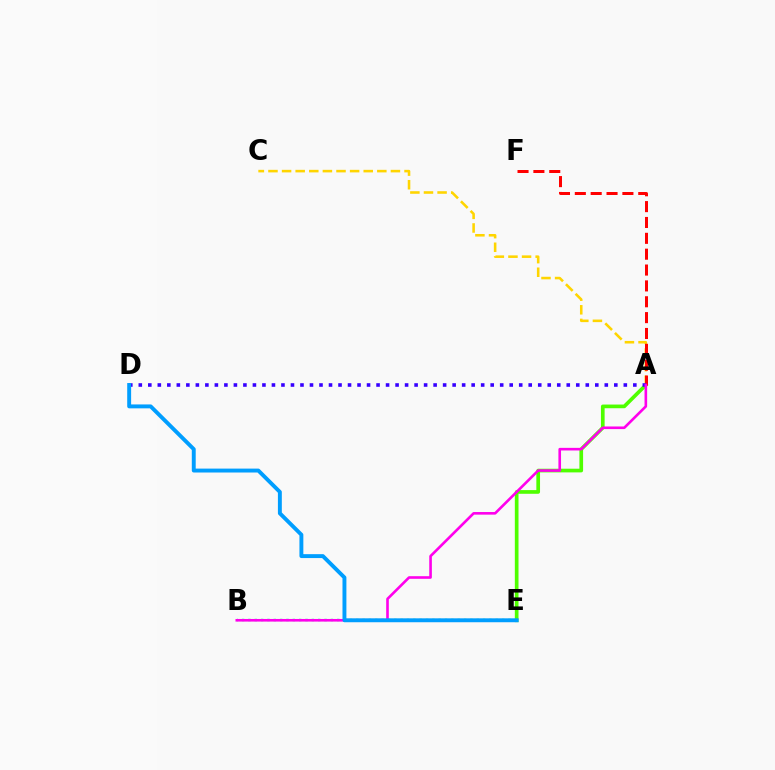{('A', 'C'): [{'color': '#ffd500', 'line_style': 'dashed', 'thickness': 1.85}], ('A', 'E'): [{'color': '#4fff00', 'line_style': 'solid', 'thickness': 2.65}], ('A', 'F'): [{'color': '#ff0000', 'line_style': 'dashed', 'thickness': 2.15}], ('A', 'D'): [{'color': '#3700ff', 'line_style': 'dotted', 'thickness': 2.58}], ('B', 'E'): [{'color': '#00ff86', 'line_style': 'dotted', 'thickness': 1.72}], ('A', 'B'): [{'color': '#ff00ed', 'line_style': 'solid', 'thickness': 1.89}], ('D', 'E'): [{'color': '#009eff', 'line_style': 'solid', 'thickness': 2.82}]}